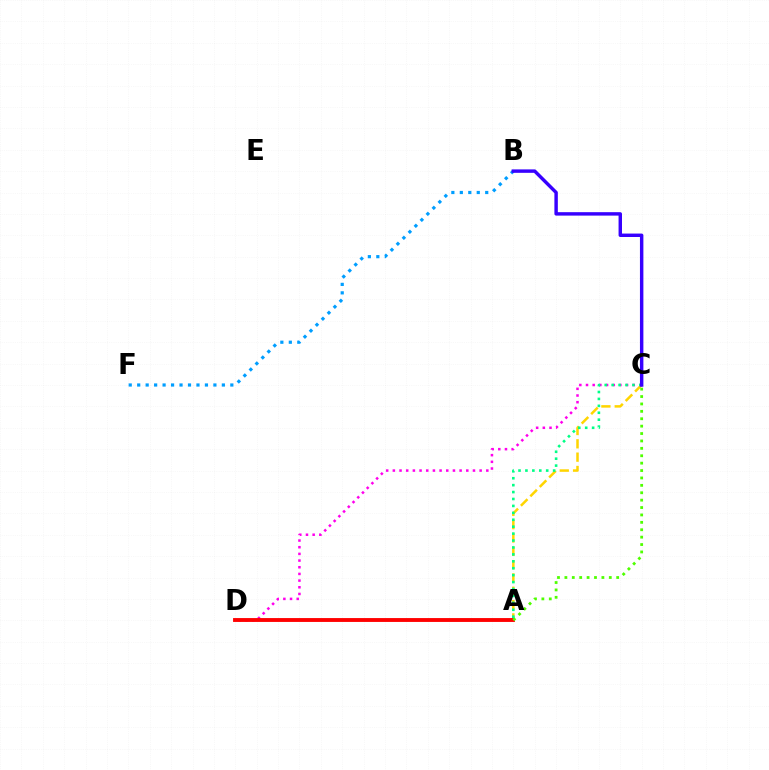{('A', 'C'): [{'color': '#ffd500', 'line_style': 'dashed', 'thickness': 1.81}, {'color': '#4fff00', 'line_style': 'dotted', 'thickness': 2.01}, {'color': '#00ff86', 'line_style': 'dotted', 'thickness': 1.88}], ('C', 'D'): [{'color': '#ff00ed', 'line_style': 'dotted', 'thickness': 1.81}], ('A', 'D'): [{'color': '#ff0000', 'line_style': 'solid', 'thickness': 2.78}], ('B', 'F'): [{'color': '#009eff', 'line_style': 'dotted', 'thickness': 2.3}], ('B', 'C'): [{'color': '#3700ff', 'line_style': 'solid', 'thickness': 2.47}]}